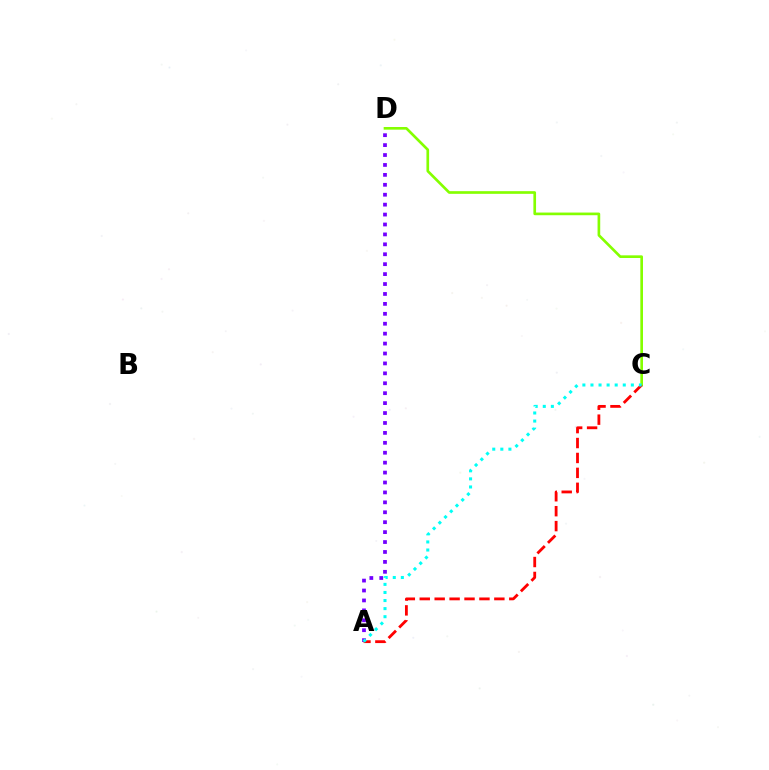{('A', 'D'): [{'color': '#7200ff', 'line_style': 'dotted', 'thickness': 2.7}], ('C', 'D'): [{'color': '#84ff00', 'line_style': 'solid', 'thickness': 1.92}], ('A', 'C'): [{'color': '#ff0000', 'line_style': 'dashed', 'thickness': 2.03}, {'color': '#00fff6', 'line_style': 'dotted', 'thickness': 2.19}]}